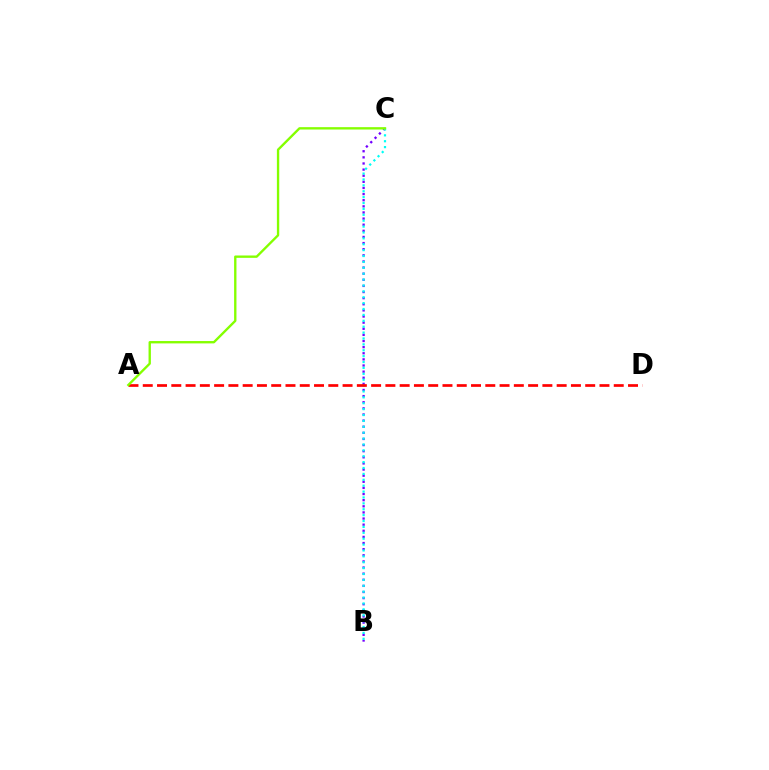{('B', 'C'): [{'color': '#7200ff', 'line_style': 'dotted', 'thickness': 1.66}, {'color': '#00fff6', 'line_style': 'dotted', 'thickness': 1.6}], ('A', 'D'): [{'color': '#ff0000', 'line_style': 'dashed', 'thickness': 1.94}], ('A', 'C'): [{'color': '#84ff00', 'line_style': 'solid', 'thickness': 1.7}]}